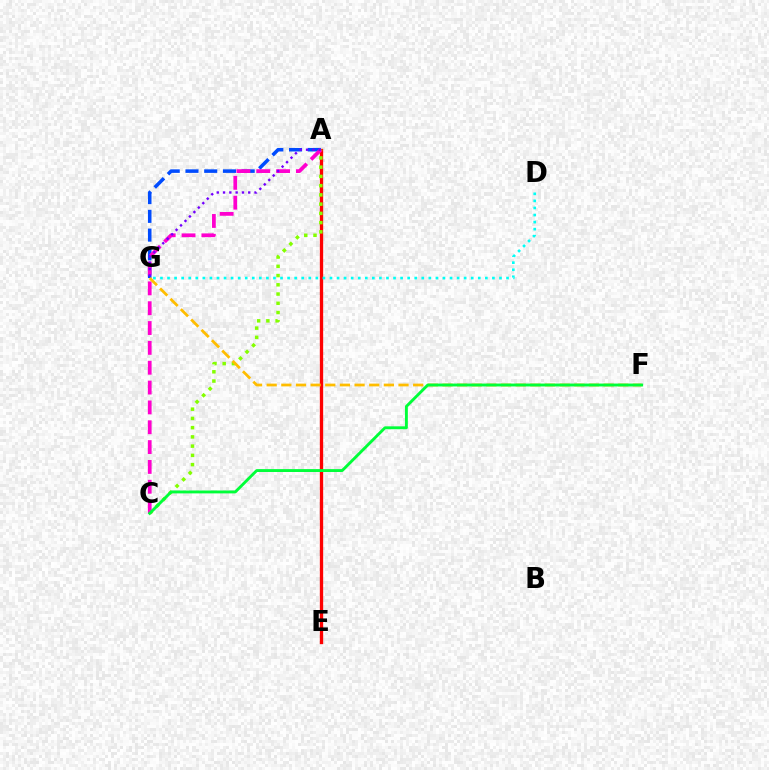{('A', 'E'): [{'color': '#ff0000', 'line_style': 'solid', 'thickness': 2.39}], ('A', 'C'): [{'color': '#84ff00', 'line_style': 'dotted', 'thickness': 2.51}, {'color': '#ff00cf', 'line_style': 'dashed', 'thickness': 2.7}], ('A', 'G'): [{'color': '#004bff', 'line_style': 'dashed', 'thickness': 2.55}, {'color': '#7200ff', 'line_style': 'dotted', 'thickness': 1.71}], ('D', 'G'): [{'color': '#00fff6', 'line_style': 'dotted', 'thickness': 1.92}], ('F', 'G'): [{'color': '#ffbd00', 'line_style': 'dashed', 'thickness': 1.99}], ('C', 'F'): [{'color': '#00ff39', 'line_style': 'solid', 'thickness': 2.08}]}